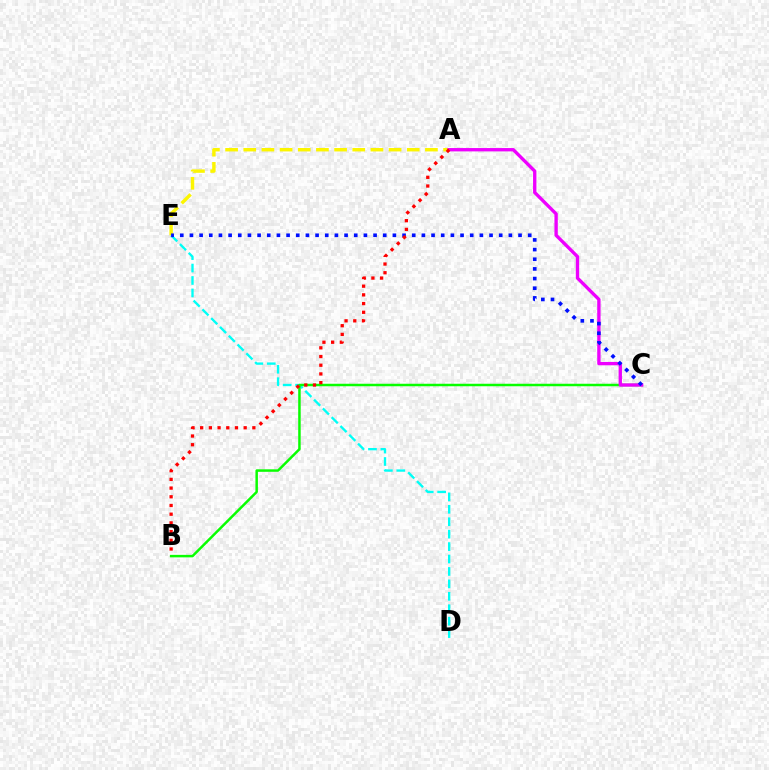{('D', 'E'): [{'color': '#00fff6', 'line_style': 'dashed', 'thickness': 1.69}], ('B', 'C'): [{'color': '#08ff00', 'line_style': 'solid', 'thickness': 1.79}], ('A', 'E'): [{'color': '#fcf500', 'line_style': 'dashed', 'thickness': 2.47}], ('A', 'C'): [{'color': '#ee00ff', 'line_style': 'solid', 'thickness': 2.41}], ('C', 'E'): [{'color': '#0010ff', 'line_style': 'dotted', 'thickness': 2.63}], ('A', 'B'): [{'color': '#ff0000', 'line_style': 'dotted', 'thickness': 2.36}]}